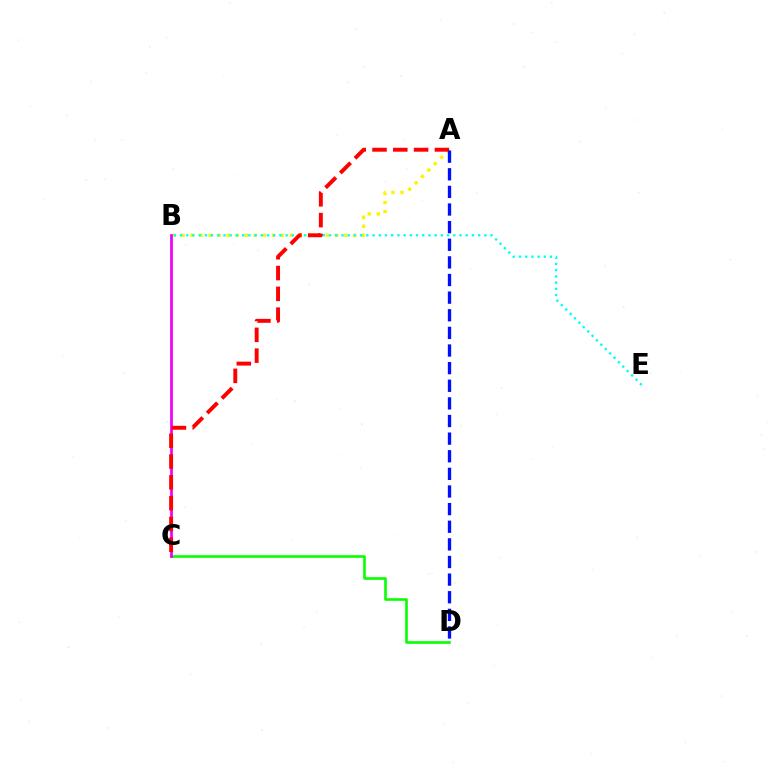{('A', 'B'): [{'color': '#fcf500', 'line_style': 'dotted', 'thickness': 2.45}], ('C', 'D'): [{'color': '#08ff00', 'line_style': 'solid', 'thickness': 1.9}], ('B', 'C'): [{'color': '#ee00ff', 'line_style': 'solid', 'thickness': 1.97}], ('B', 'E'): [{'color': '#00fff6', 'line_style': 'dotted', 'thickness': 1.69}], ('A', 'C'): [{'color': '#ff0000', 'line_style': 'dashed', 'thickness': 2.83}], ('A', 'D'): [{'color': '#0010ff', 'line_style': 'dashed', 'thickness': 2.39}]}